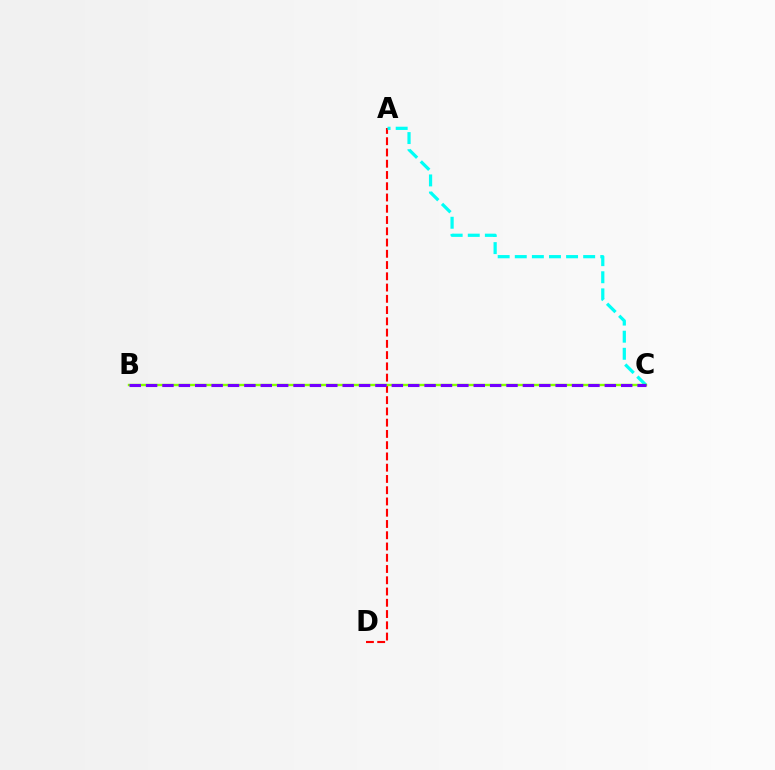{('A', 'D'): [{'color': '#ff0000', 'line_style': 'dashed', 'thickness': 1.53}], ('A', 'C'): [{'color': '#00fff6', 'line_style': 'dashed', 'thickness': 2.32}], ('B', 'C'): [{'color': '#84ff00', 'line_style': 'solid', 'thickness': 1.72}, {'color': '#7200ff', 'line_style': 'dashed', 'thickness': 2.23}]}